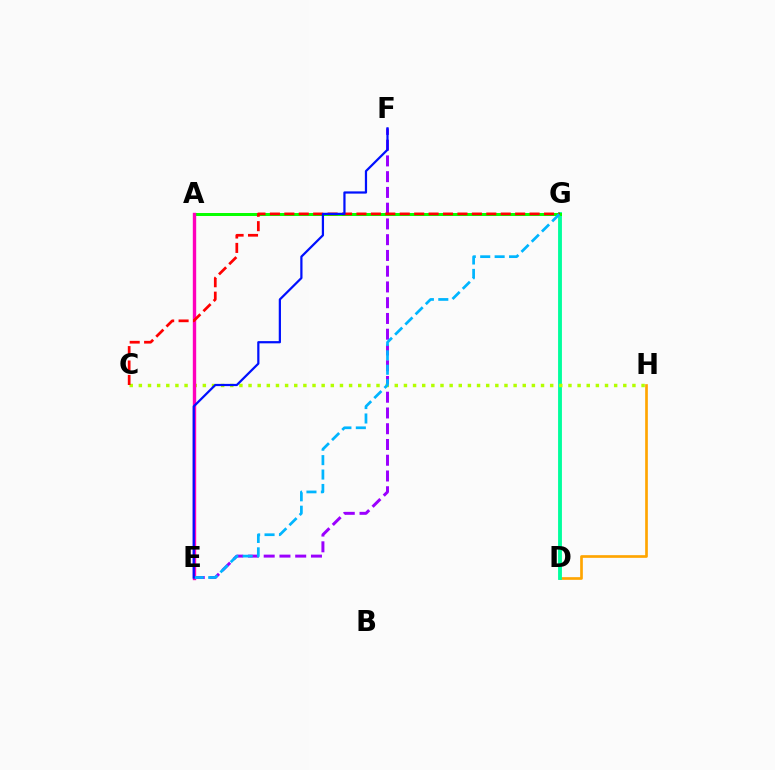{('E', 'F'): [{'color': '#9b00ff', 'line_style': 'dashed', 'thickness': 2.14}, {'color': '#0010ff', 'line_style': 'solid', 'thickness': 1.6}], ('D', 'H'): [{'color': '#ffa500', 'line_style': 'solid', 'thickness': 1.93}], ('D', 'G'): [{'color': '#00ff9d', 'line_style': 'solid', 'thickness': 2.77}], ('A', 'G'): [{'color': '#08ff00', 'line_style': 'solid', 'thickness': 2.16}], ('C', 'H'): [{'color': '#b3ff00', 'line_style': 'dotted', 'thickness': 2.48}], ('A', 'E'): [{'color': '#ff00bd', 'line_style': 'solid', 'thickness': 2.42}], ('C', 'G'): [{'color': '#ff0000', 'line_style': 'dashed', 'thickness': 1.96}], ('E', 'G'): [{'color': '#00b5ff', 'line_style': 'dashed', 'thickness': 1.96}]}